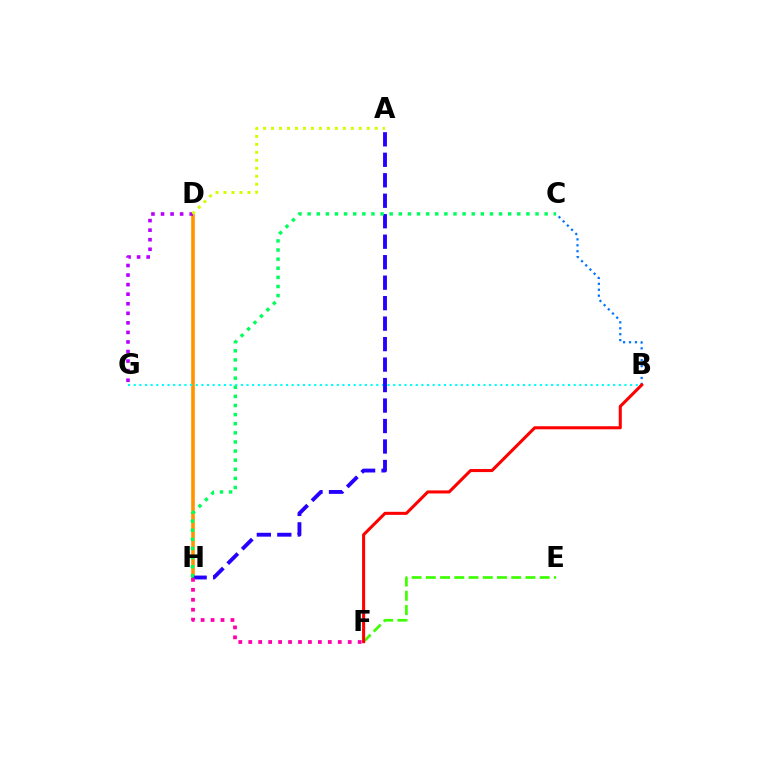{('D', 'H'): [{'color': '#ff9400', 'line_style': 'solid', 'thickness': 2.6}], ('B', 'G'): [{'color': '#00fff6', 'line_style': 'dotted', 'thickness': 1.53}], ('B', 'C'): [{'color': '#0074ff', 'line_style': 'dotted', 'thickness': 1.61}], ('D', 'G'): [{'color': '#b900ff', 'line_style': 'dotted', 'thickness': 2.6}], ('E', 'F'): [{'color': '#3dff00', 'line_style': 'dashed', 'thickness': 1.93}], ('A', 'H'): [{'color': '#2500ff', 'line_style': 'dashed', 'thickness': 2.78}], ('A', 'D'): [{'color': '#d1ff00', 'line_style': 'dotted', 'thickness': 2.17}], ('C', 'H'): [{'color': '#00ff5c', 'line_style': 'dotted', 'thickness': 2.48}], ('B', 'F'): [{'color': '#ff0000', 'line_style': 'solid', 'thickness': 2.2}], ('F', 'H'): [{'color': '#ff00ac', 'line_style': 'dotted', 'thickness': 2.7}]}